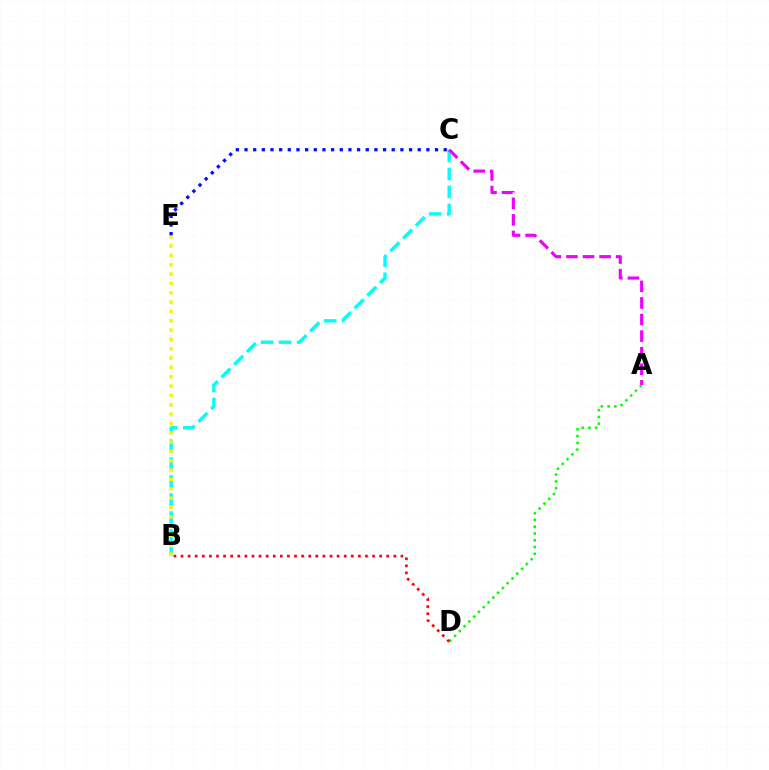{('B', 'C'): [{'color': '#00fff6', 'line_style': 'dashed', 'thickness': 2.44}], ('B', 'E'): [{'color': '#fcf500', 'line_style': 'dotted', 'thickness': 2.54}], ('A', 'D'): [{'color': '#08ff00', 'line_style': 'dotted', 'thickness': 1.84}], ('B', 'D'): [{'color': '#ff0000', 'line_style': 'dotted', 'thickness': 1.93}], ('A', 'C'): [{'color': '#ee00ff', 'line_style': 'dashed', 'thickness': 2.25}], ('C', 'E'): [{'color': '#0010ff', 'line_style': 'dotted', 'thickness': 2.35}]}